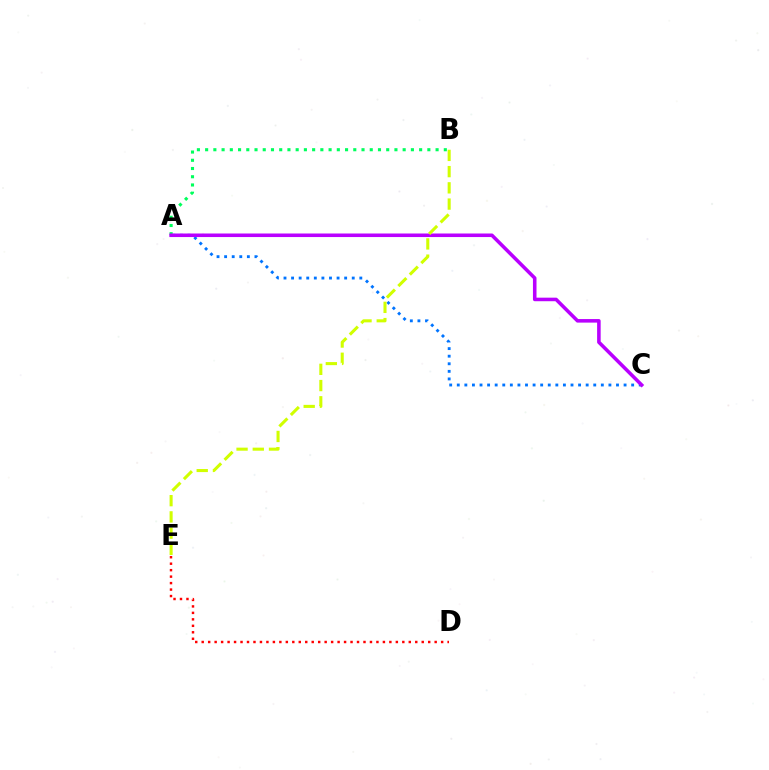{('A', 'B'): [{'color': '#00ff5c', 'line_style': 'dotted', 'thickness': 2.24}], ('A', 'C'): [{'color': '#0074ff', 'line_style': 'dotted', 'thickness': 2.06}, {'color': '#b900ff', 'line_style': 'solid', 'thickness': 2.56}], ('D', 'E'): [{'color': '#ff0000', 'line_style': 'dotted', 'thickness': 1.76}], ('B', 'E'): [{'color': '#d1ff00', 'line_style': 'dashed', 'thickness': 2.2}]}